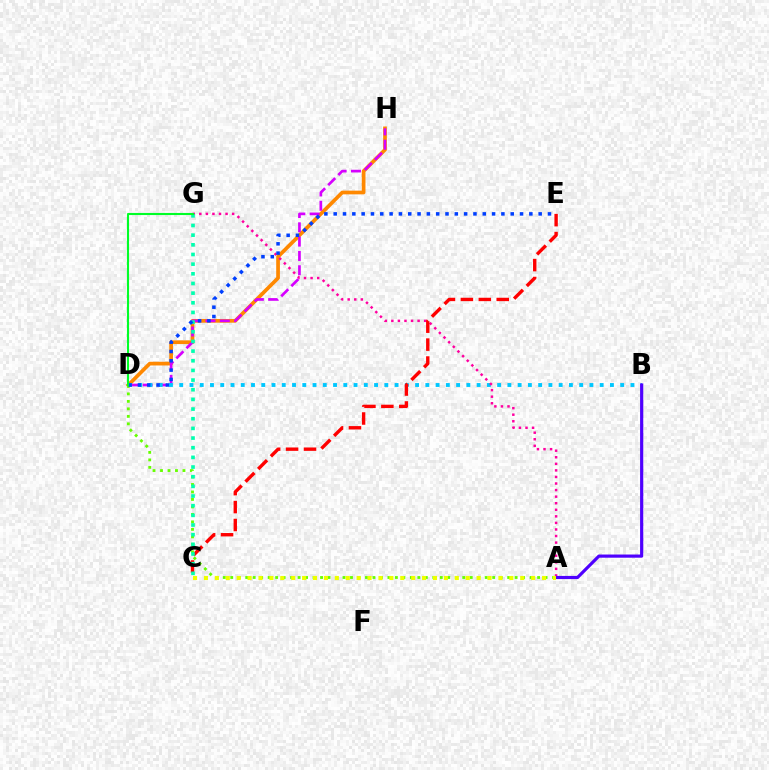{('D', 'H'): [{'color': '#ff8800', 'line_style': 'solid', 'thickness': 2.67}, {'color': '#d600ff', 'line_style': 'dashed', 'thickness': 1.94}], ('B', 'D'): [{'color': '#00c7ff', 'line_style': 'dotted', 'thickness': 2.79}], ('A', 'G'): [{'color': '#ff00a0', 'line_style': 'dotted', 'thickness': 1.78}], ('C', 'E'): [{'color': '#ff0000', 'line_style': 'dashed', 'thickness': 2.44}], ('A', 'D'): [{'color': '#66ff00', 'line_style': 'dotted', 'thickness': 2.03}], ('A', 'B'): [{'color': '#4f00ff', 'line_style': 'solid', 'thickness': 2.28}], ('A', 'C'): [{'color': '#eeff00', 'line_style': 'dotted', 'thickness': 2.96}], ('C', 'G'): [{'color': '#00ffaf', 'line_style': 'dotted', 'thickness': 2.63}], ('D', 'E'): [{'color': '#003fff', 'line_style': 'dotted', 'thickness': 2.53}], ('D', 'G'): [{'color': '#00ff27', 'line_style': 'solid', 'thickness': 1.52}]}